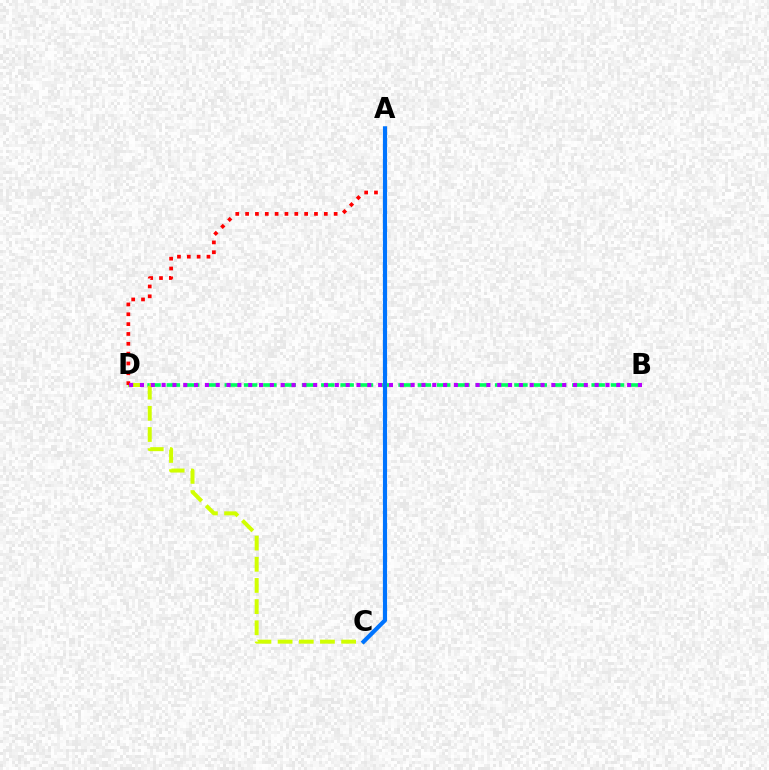{('B', 'D'): [{'color': '#00ff5c', 'line_style': 'dashed', 'thickness': 2.62}, {'color': '#b900ff', 'line_style': 'dotted', 'thickness': 2.94}], ('C', 'D'): [{'color': '#d1ff00', 'line_style': 'dashed', 'thickness': 2.88}], ('A', 'D'): [{'color': '#ff0000', 'line_style': 'dotted', 'thickness': 2.67}], ('A', 'C'): [{'color': '#0074ff', 'line_style': 'solid', 'thickness': 2.98}]}